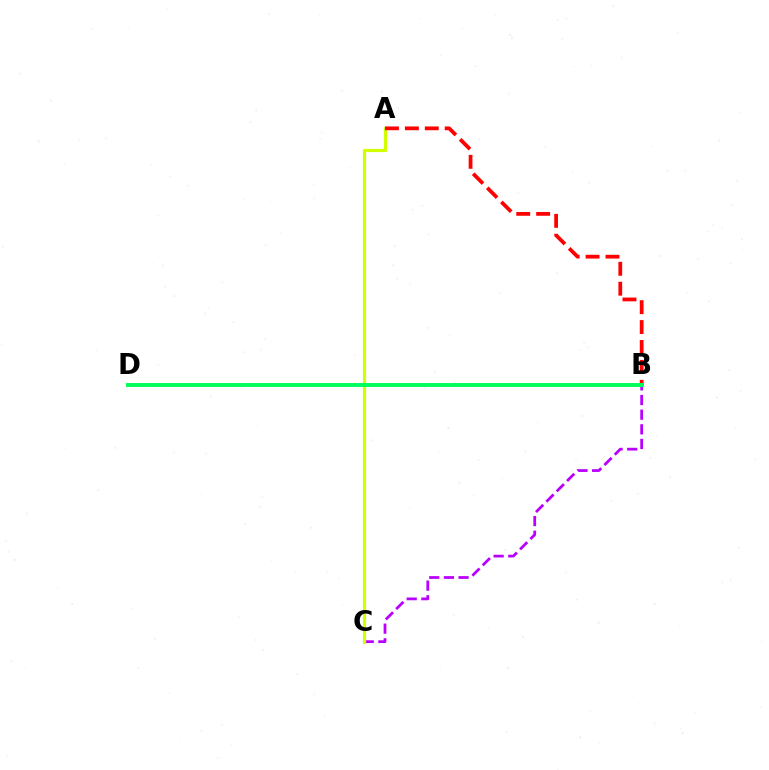{('B', 'C'): [{'color': '#b900ff', 'line_style': 'dashed', 'thickness': 1.99}], ('B', 'D'): [{'color': '#0074ff', 'line_style': 'solid', 'thickness': 1.62}, {'color': '#00ff5c', 'line_style': 'solid', 'thickness': 2.83}], ('A', 'C'): [{'color': '#d1ff00', 'line_style': 'solid', 'thickness': 2.3}], ('A', 'B'): [{'color': '#ff0000', 'line_style': 'dashed', 'thickness': 2.71}]}